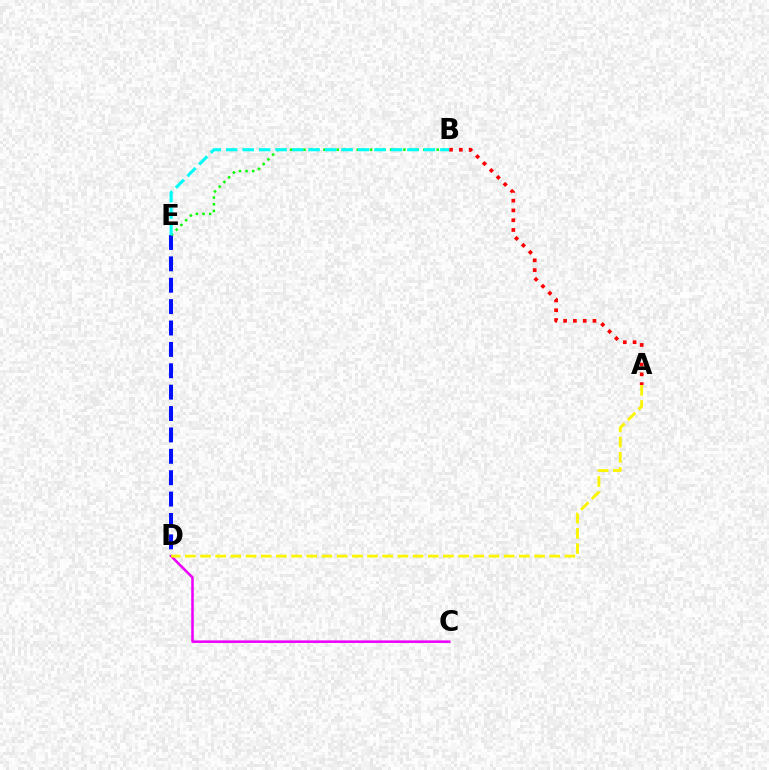{('A', 'B'): [{'color': '#ff0000', 'line_style': 'dotted', 'thickness': 2.66}], ('C', 'D'): [{'color': '#ee00ff', 'line_style': 'solid', 'thickness': 1.84}], ('D', 'E'): [{'color': '#0010ff', 'line_style': 'dashed', 'thickness': 2.91}], ('B', 'E'): [{'color': '#08ff00', 'line_style': 'dotted', 'thickness': 1.81}, {'color': '#00fff6', 'line_style': 'dashed', 'thickness': 2.24}], ('A', 'D'): [{'color': '#fcf500', 'line_style': 'dashed', 'thickness': 2.06}]}